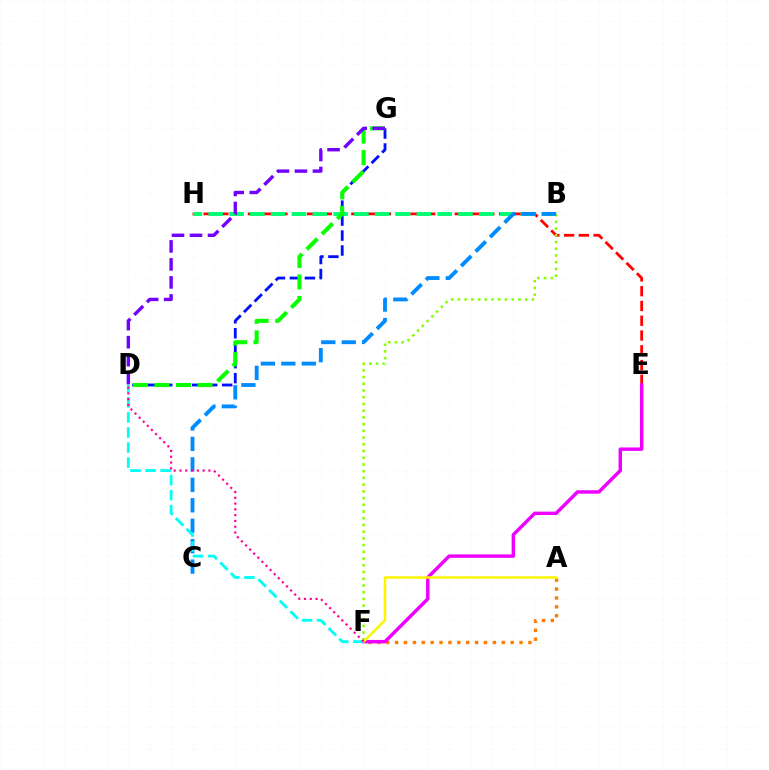{('E', 'H'): [{'color': '#ff0000', 'line_style': 'dashed', 'thickness': 2.01}], ('B', 'H'): [{'color': '#00ff74', 'line_style': 'dashed', 'thickness': 2.83}], ('A', 'F'): [{'color': '#ff7c00', 'line_style': 'dotted', 'thickness': 2.42}, {'color': '#fcf500', 'line_style': 'solid', 'thickness': 1.81}], ('D', 'G'): [{'color': '#0010ff', 'line_style': 'dashed', 'thickness': 2.03}, {'color': '#08ff00', 'line_style': 'dashed', 'thickness': 2.93}, {'color': '#7200ff', 'line_style': 'dashed', 'thickness': 2.45}], ('B', 'F'): [{'color': '#84ff00', 'line_style': 'dotted', 'thickness': 1.83}], ('B', 'C'): [{'color': '#008cff', 'line_style': 'dashed', 'thickness': 2.78}], ('E', 'F'): [{'color': '#ee00ff', 'line_style': 'solid', 'thickness': 2.48}], ('D', 'F'): [{'color': '#00fff6', 'line_style': 'dashed', 'thickness': 2.05}, {'color': '#ff0094', 'line_style': 'dotted', 'thickness': 1.57}]}